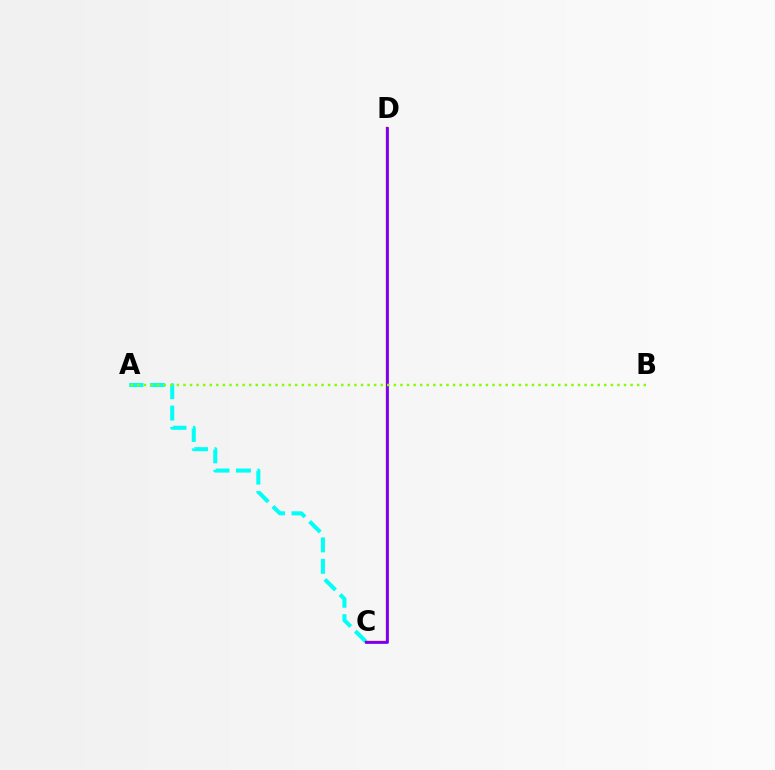{('A', 'C'): [{'color': '#00fff6', 'line_style': 'dashed', 'thickness': 2.91}], ('C', 'D'): [{'color': '#ff0000', 'line_style': 'solid', 'thickness': 1.68}, {'color': '#7200ff', 'line_style': 'solid', 'thickness': 1.94}], ('A', 'B'): [{'color': '#84ff00', 'line_style': 'dotted', 'thickness': 1.79}]}